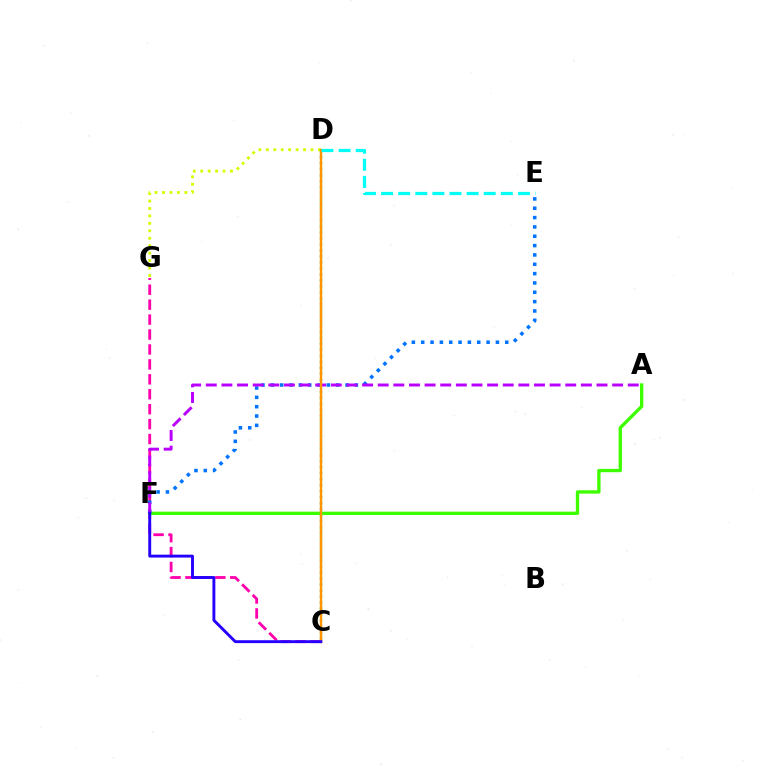{('C', 'D'): [{'color': '#ff0000', 'line_style': 'dotted', 'thickness': 1.59}, {'color': '#00ff5c', 'line_style': 'dotted', 'thickness': 1.68}, {'color': '#ff9400', 'line_style': 'solid', 'thickness': 1.73}], ('C', 'G'): [{'color': '#ff00ac', 'line_style': 'dashed', 'thickness': 2.03}], ('A', 'F'): [{'color': '#3dff00', 'line_style': 'solid', 'thickness': 2.39}, {'color': '#b900ff', 'line_style': 'dashed', 'thickness': 2.12}], ('D', 'G'): [{'color': '#d1ff00', 'line_style': 'dotted', 'thickness': 2.02}], ('E', 'F'): [{'color': '#0074ff', 'line_style': 'dotted', 'thickness': 2.54}], ('C', 'F'): [{'color': '#2500ff', 'line_style': 'solid', 'thickness': 2.09}], ('D', 'E'): [{'color': '#00fff6', 'line_style': 'dashed', 'thickness': 2.32}]}